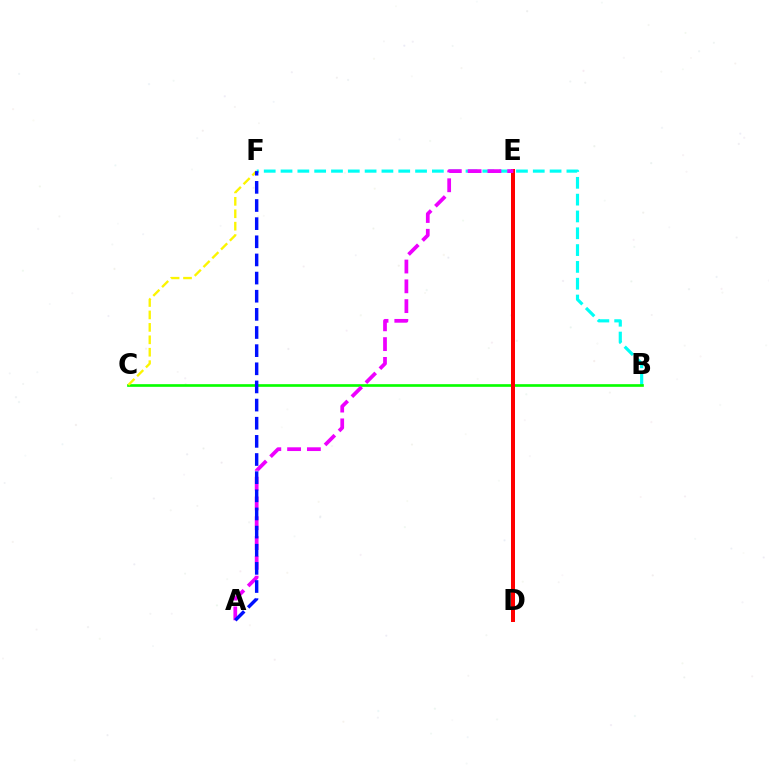{('B', 'F'): [{'color': '#00fff6', 'line_style': 'dashed', 'thickness': 2.28}], ('B', 'C'): [{'color': '#08ff00', 'line_style': 'solid', 'thickness': 1.92}], ('D', 'E'): [{'color': '#ff0000', 'line_style': 'solid', 'thickness': 2.88}], ('C', 'F'): [{'color': '#fcf500', 'line_style': 'dashed', 'thickness': 1.69}], ('A', 'E'): [{'color': '#ee00ff', 'line_style': 'dashed', 'thickness': 2.69}], ('A', 'F'): [{'color': '#0010ff', 'line_style': 'dashed', 'thickness': 2.46}]}